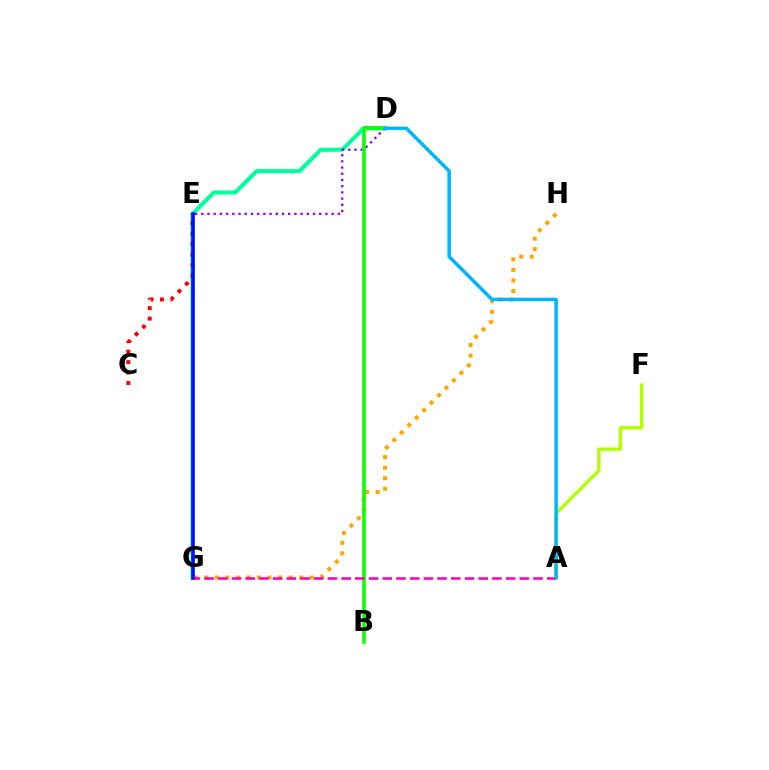{('A', 'F'): [{'color': '#b3ff00', 'line_style': 'solid', 'thickness': 2.43}], ('D', 'G'): [{'color': '#00ff9d', 'line_style': 'solid', 'thickness': 2.94}], ('G', 'H'): [{'color': '#ffa500', 'line_style': 'dotted', 'thickness': 2.86}], ('D', 'E'): [{'color': '#9b00ff', 'line_style': 'dotted', 'thickness': 1.69}], ('B', 'D'): [{'color': '#08ff00', 'line_style': 'solid', 'thickness': 2.54}], ('A', 'G'): [{'color': '#ff00bd', 'line_style': 'dashed', 'thickness': 1.86}], ('A', 'D'): [{'color': '#00b5ff', 'line_style': 'solid', 'thickness': 2.49}], ('C', 'E'): [{'color': '#ff0000', 'line_style': 'dotted', 'thickness': 2.84}], ('E', 'G'): [{'color': '#0010ff', 'line_style': 'solid', 'thickness': 2.57}]}